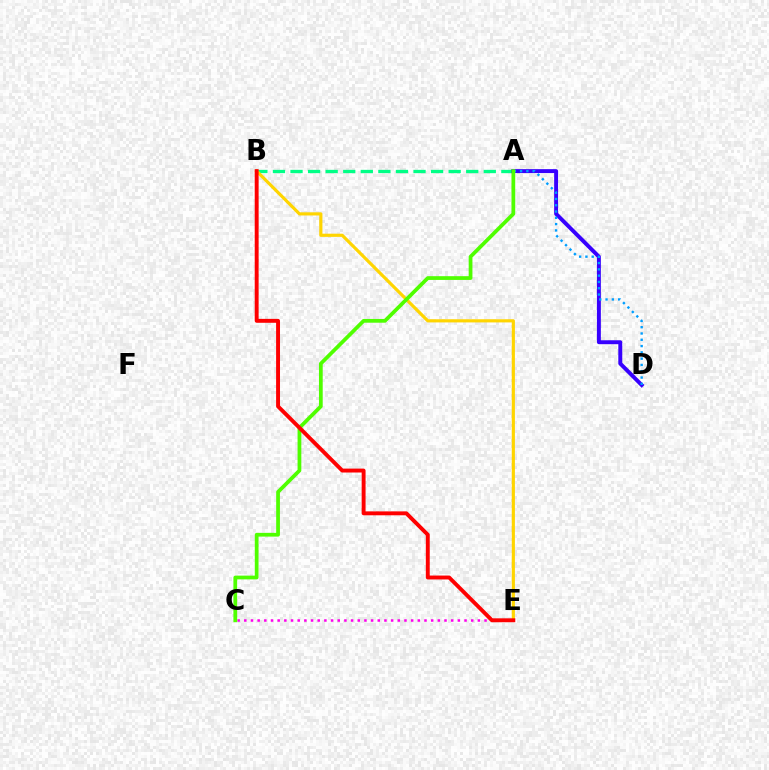{('A', 'B'): [{'color': '#00ff86', 'line_style': 'dashed', 'thickness': 2.39}], ('A', 'D'): [{'color': '#3700ff', 'line_style': 'solid', 'thickness': 2.83}, {'color': '#009eff', 'line_style': 'dotted', 'thickness': 1.71}], ('C', 'E'): [{'color': '#ff00ed', 'line_style': 'dotted', 'thickness': 1.81}], ('B', 'E'): [{'color': '#ffd500', 'line_style': 'solid', 'thickness': 2.28}, {'color': '#ff0000', 'line_style': 'solid', 'thickness': 2.81}], ('A', 'C'): [{'color': '#4fff00', 'line_style': 'solid', 'thickness': 2.7}]}